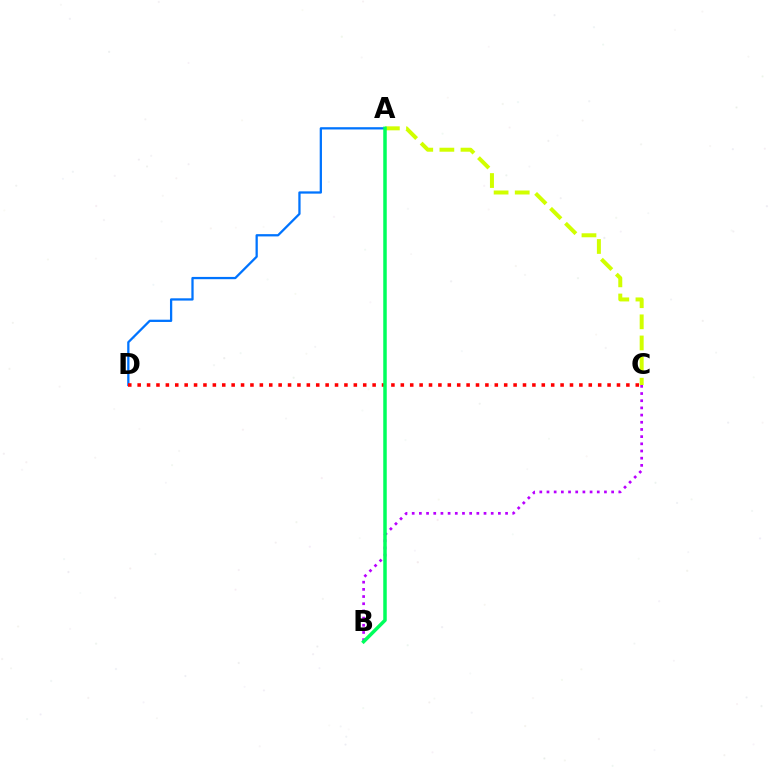{('B', 'C'): [{'color': '#b900ff', 'line_style': 'dotted', 'thickness': 1.95}], ('A', 'D'): [{'color': '#0074ff', 'line_style': 'solid', 'thickness': 1.64}], ('C', 'D'): [{'color': '#ff0000', 'line_style': 'dotted', 'thickness': 2.55}], ('A', 'C'): [{'color': '#d1ff00', 'line_style': 'dashed', 'thickness': 2.87}], ('A', 'B'): [{'color': '#00ff5c', 'line_style': 'solid', 'thickness': 2.52}]}